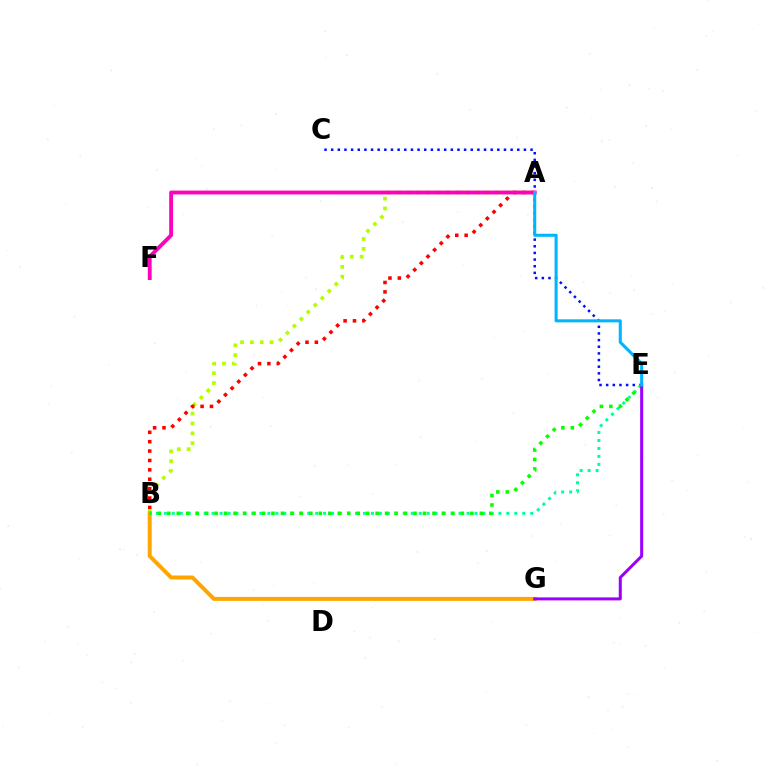{('A', 'B'): [{'color': '#b3ff00', 'line_style': 'dotted', 'thickness': 2.68}, {'color': '#ff0000', 'line_style': 'dotted', 'thickness': 2.55}], ('C', 'E'): [{'color': '#0010ff', 'line_style': 'dotted', 'thickness': 1.81}], ('A', 'F'): [{'color': '#ff00bd', 'line_style': 'solid', 'thickness': 2.77}], ('B', 'E'): [{'color': '#00ff9d', 'line_style': 'dotted', 'thickness': 2.16}, {'color': '#08ff00', 'line_style': 'dotted', 'thickness': 2.57}], ('B', 'G'): [{'color': '#ffa500', 'line_style': 'solid', 'thickness': 2.86}], ('E', 'G'): [{'color': '#9b00ff', 'line_style': 'solid', 'thickness': 2.17}], ('A', 'E'): [{'color': '#00b5ff', 'line_style': 'solid', 'thickness': 2.19}]}